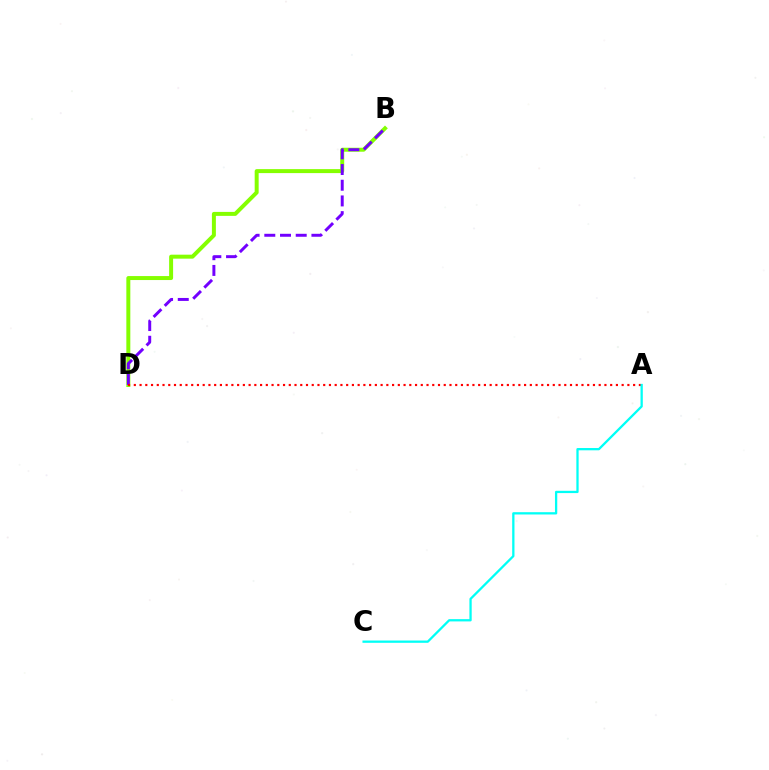{('B', 'D'): [{'color': '#84ff00', 'line_style': 'solid', 'thickness': 2.86}, {'color': '#7200ff', 'line_style': 'dashed', 'thickness': 2.13}], ('A', 'D'): [{'color': '#ff0000', 'line_style': 'dotted', 'thickness': 1.56}], ('A', 'C'): [{'color': '#00fff6', 'line_style': 'solid', 'thickness': 1.64}]}